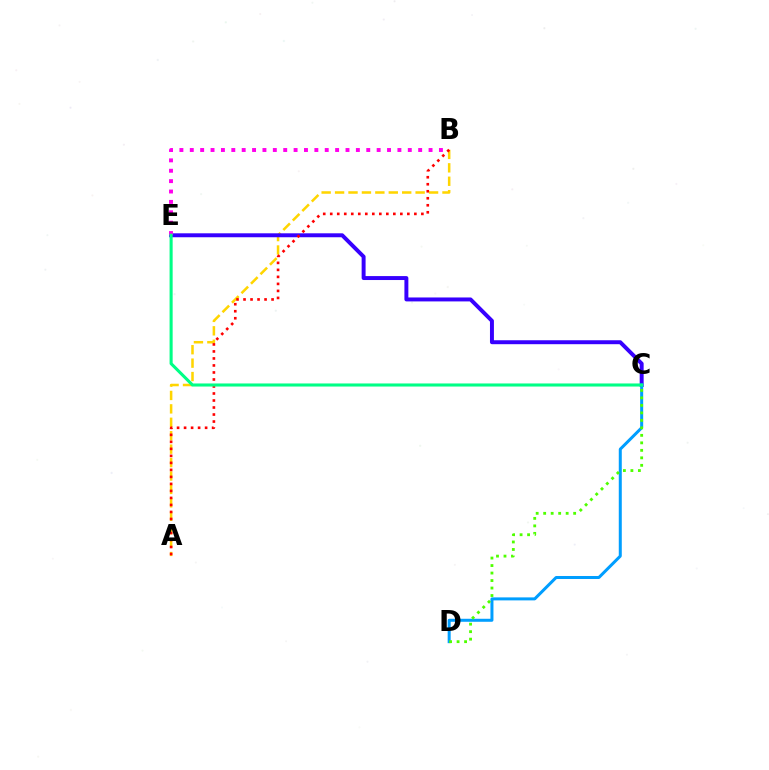{('A', 'B'): [{'color': '#ffd500', 'line_style': 'dashed', 'thickness': 1.82}, {'color': '#ff0000', 'line_style': 'dotted', 'thickness': 1.9}], ('C', 'E'): [{'color': '#3700ff', 'line_style': 'solid', 'thickness': 2.84}, {'color': '#00ff86', 'line_style': 'solid', 'thickness': 2.21}], ('B', 'E'): [{'color': '#ff00ed', 'line_style': 'dotted', 'thickness': 2.82}], ('C', 'D'): [{'color': '#009eff', 'line_style': 'solid', 'thickness': 2.16}, {'color': '#4fff00', 'line_style': 'dotted', 'thickness': 2.04}]}